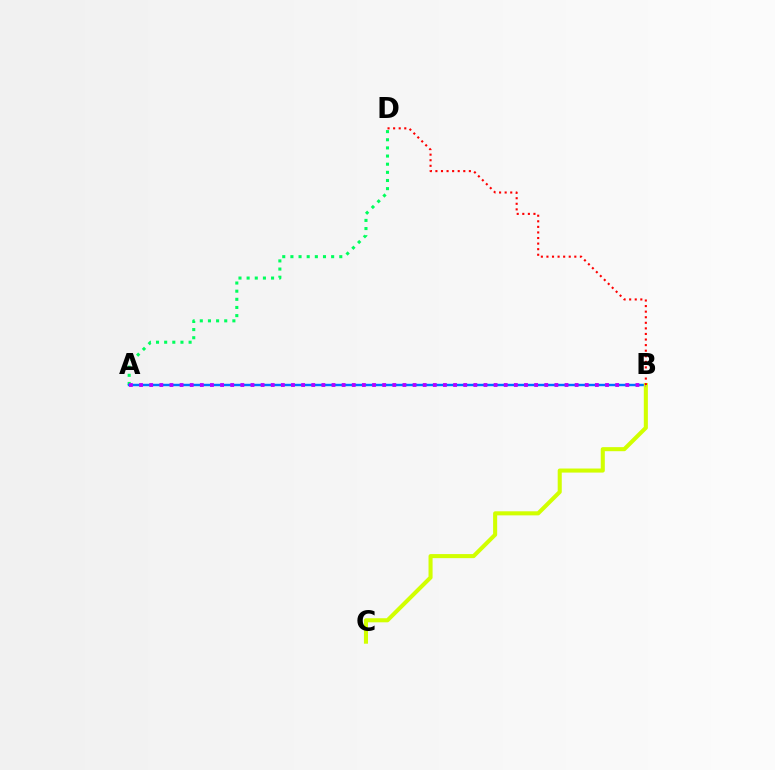{('A', 'D'): [{'color': '#00ff5c', 'line_style': 'dotted', 'thickness': 2.21}], ('A', 'B'): [{'color': '#0074ff', 'line_style': 'solid', 'thickness': 1.75}, {'color': '#b900ff', 'line_style': 'dotted', 'thickness': 2.75}], ('B', 'C'): [{'color': '#d1ff00', 'line_style': 'solid', 'thickness': 2.93}], ('B', 'D'): [{'color': '#ff0000', 'line_style': 'dotted', 'thickness': 1.52}]}